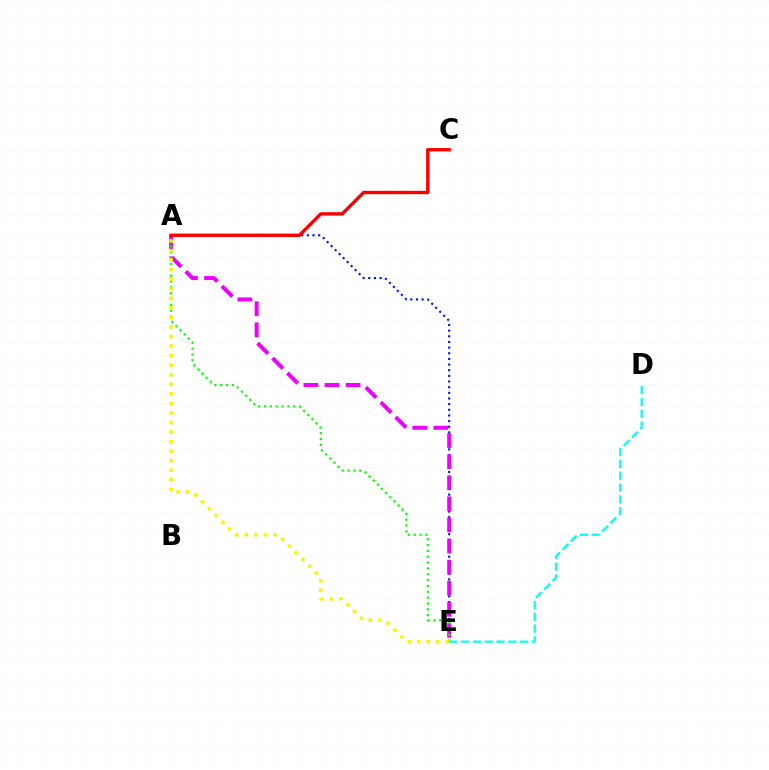{('A', 'E'): [{'color': '#0010ff', 'line_style': 'dotted', 'thickness': 1.54}, {'color': '#ee00ff', 'line_style': 'dashed', 'thickness': 2.87}, {'color': '#08ff00', 'line_style': 'dotted', 'thickness': 1.59}, {'color': '#fcf500', 'line_style': 'dotted', 'thickness': 2.6}], ('A', 'C'): [{'color': '#ff0000', 'line_style': 'solid', 'thickness': 2.44}], ('D', 'E'): [{'color': '#00fff6', 'line_style': 'dashed', 'thickness': 1.6}]}